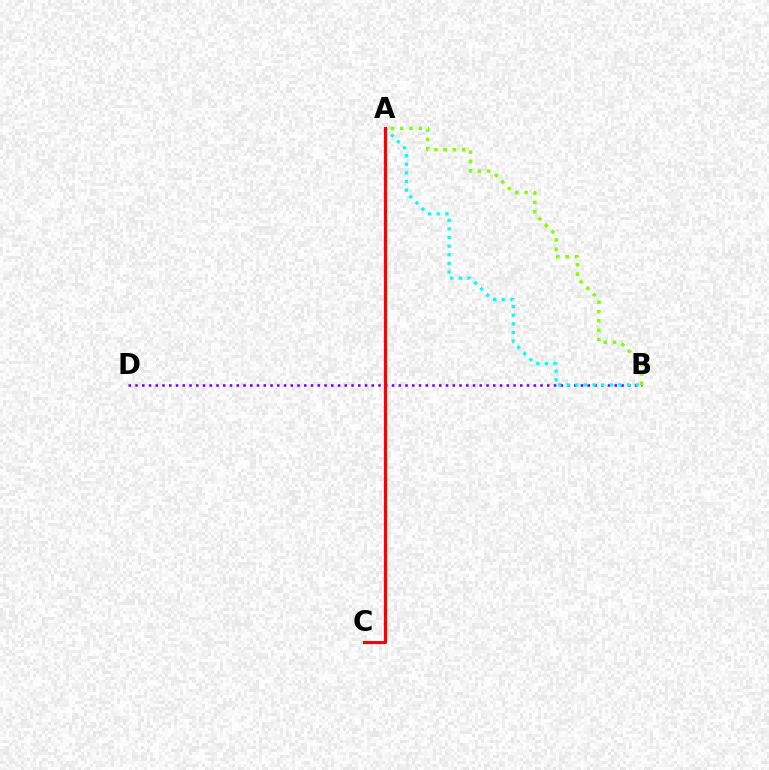{('B', 'D'): [{'color': '#7200ff', 'line_style': 'dotted', 'thickness': 1.83}], ('A', 'B'): [{'color': '#84ff00', 'line_style': 'dotted', 'thickness': 2.52}, {'color': '#00fff6', 'line_style': 'dotted', 'thickness': 2.34}], ('A', 'C'): [{'color': '#ff0000', 'line_style': 'solid', 'thickness': 2.33}]}